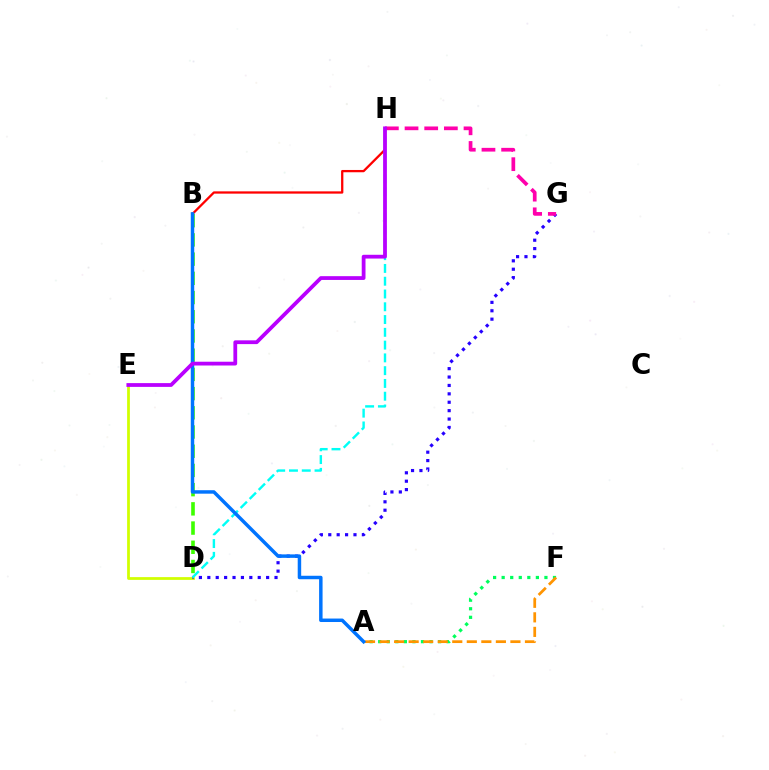{('D', 'E'): [{'color': '#d1ff00', 'line_style': 'solid', 'thickness': 1.98}], ('D', 'G'): [{'color': '#2500ff', 'line_style': 'dotted', 'thickness': 2.28}], ('G', 'H'): [{'color': '#ff00ac', 'line_style': 'dashed', 'thickness': 2.67}], ('A', 'F'): [{'color': '#00ff5c', 'line_style': 'dotted', 'thickness': 2.32}, {'color': '#ff9400', 'line_style': 'dashed', 'thickness': 1.98}], ('B', 'H'): [{'color': '#ff0000', 'line_style': 'solid', 'thickness': 1.65}], ('B', 'D'): [{'color': '#3dff00', 'line_style': 'dashed', 'thickness': 2.61}], ('D', 'H'): [{'color': '#00fff6', 'line_style': 'dashed', 'thickness': 1.74}], ('A', 'B'): [{'color': '#0074ff', 'line_style': 'solid', 'thickness': 2.5}], ('E', 'H'): [{'color': '#b900ff', 'line_style': 'solid', 'thickness': 2.72}]}